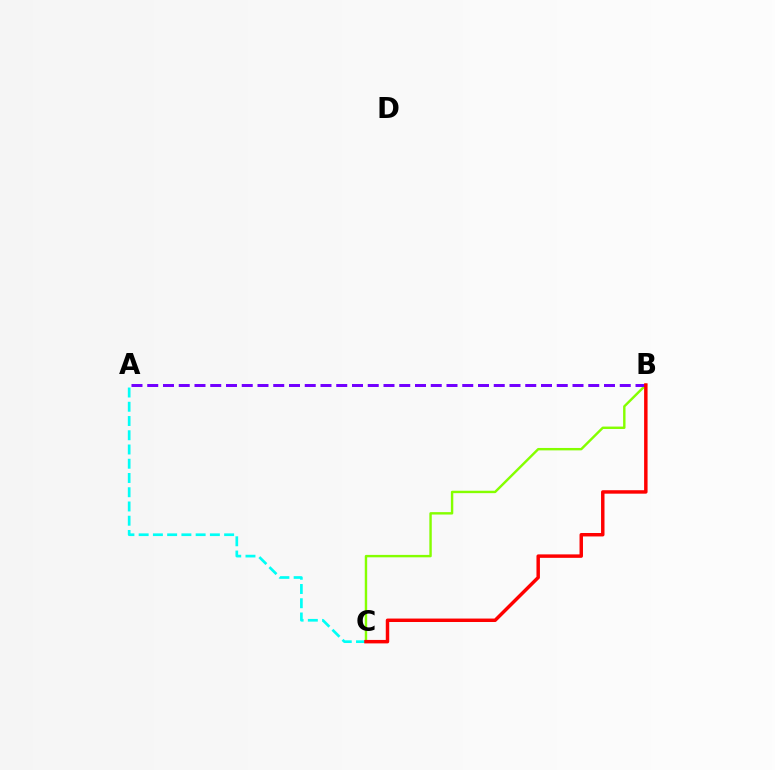{('A', 'C'): [{'color': '#00fff6', 'line_style': 'dashed', 'thickness': 1.94}], ('B', 'C'): [{'color': '#84ff00', 'line_style': 'solid', 'thickness': 1.74}, {'color': '#ff0000', 'line_style': 'solid', 'thickness': 2.49}], ('A', 'B'): [{'color': '#7200ff', 'line_style': 'dashed', 'thickness': 2.14}]}